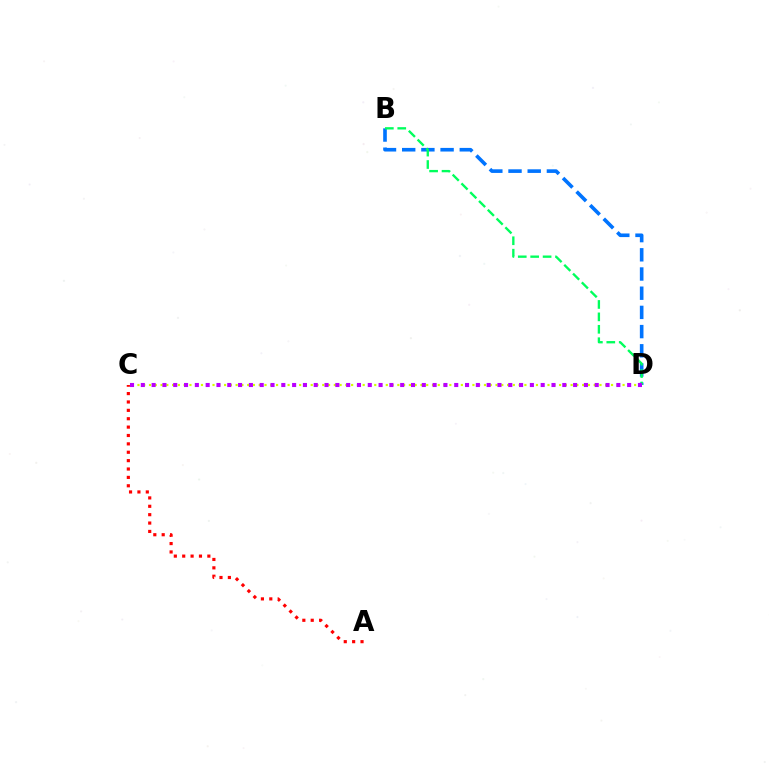{('B', 'D'): [{'color': '#0074ff', 'line_style': 'dashed', 'thickness': 2.61}, {'color': '#00ff5c', 'line_style': 'dashed', 'thickness': 1.69}], ('C', 'D'): [{'color': '#d1ff00', 'line_style': 'dotted', 'thickness': 1.57}, {'color': '#b900ff', 'line_style': 'dotted', 'thickness': 2.94}], ('A', 'C'): [{'color': '#ff0000', 'line_style': 'dotted', 'thickness': 2.28}]}